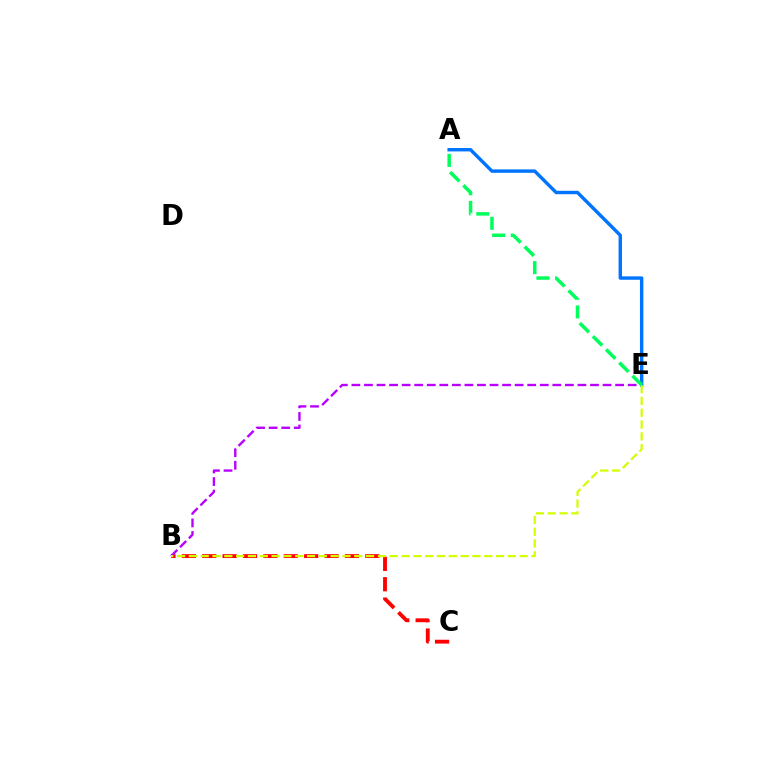{('B', 'C'): [{'color': '#ff0000', 'line_style': 'dashed', 'thickness': 2.77}], ('B', 'E'): [{'color': '#b900ff', 'line_style': 'dashed', 'thickness': 1.71}, {'color': '#d1ff00', 'line_style': 'dashed', 'thickness': 1.6}], ('A', 'E'): [{'color': '#0074ff', 'line_style': 'solid', 'thickness': 2.46}, {'color': '#00ff5c', 'line_style': 'dashed', 'thickness': 2.53}]}